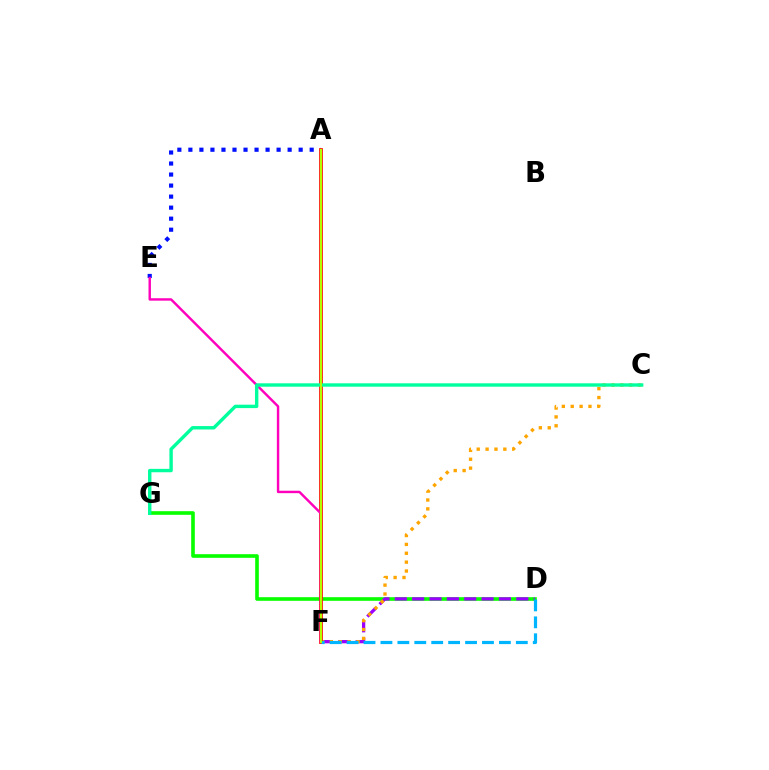{('A', 'E'): [{'color': '#0010ff', 'line_style': 'dotted', 'thickness': 3.0}], ('D', 'G'): [{'color': '#08ff00', 'line_style': 'solid', 'thickness': 2.61}], ('D', 'F'): [{'color': '#9b00ff', 'line_style': 'dashed', 'thickness': 2.36}, {'color': '#00b5ff', 'line_style': 'dashed', 'thickness': 2.3}], ('C', 'F'): [{'color': '#ffa500', 'line_style': 'dotted', 'thickness': 2.41}], ('A', 'F'): [{'color': '#ff0000', 'line_style': 'solid', 'thickness': 2.67}, {'color': '#b3ff00', 'line_style': 'solid', 'thickness': 1.56}], ('E', 'F'): [{'color': '#ff00bd', 'line_style': 'solid', 'thickness': 1.75}], ('C', 'G'): [{'color': '#00ff9d', 'line_style': 'solid', 'thickness': 2.45}]}